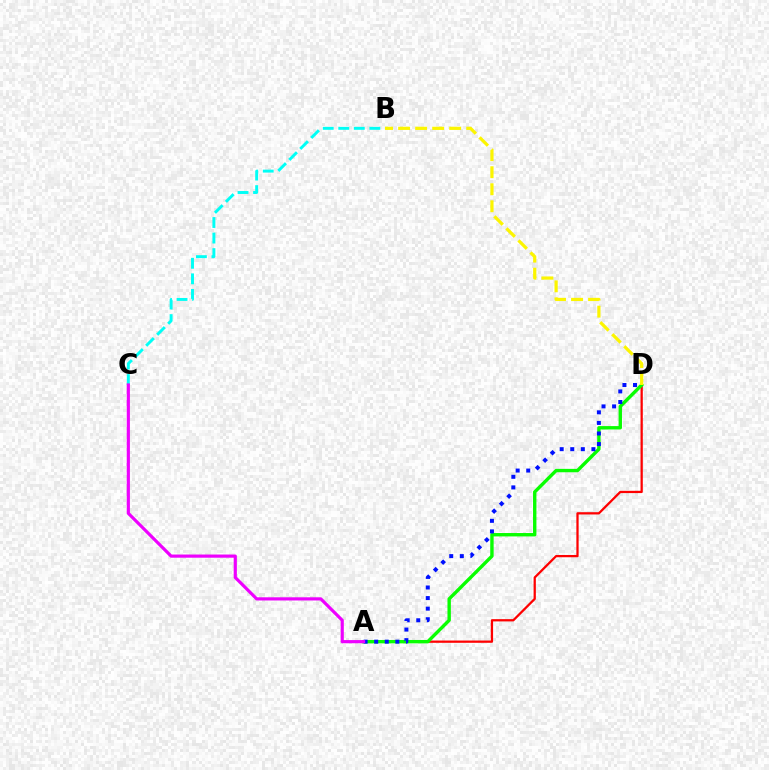{('B', 'C'): [{'color': '#00fff6', 'line_style': 'dashed', 'thickness': 2.11}], ('A', 'D'): [{'color': '#ff0000', 'line_style': 'solid', 'thickness': 1.63}, {'color': '#08ff00', 'line_style': 'solid', 'thickness': 2.44}, {'color': '#0010ff', 'line_style': 'dotted', 'thickness': 2.87}], ('B', 'D'): [{'color': '#fcf500', 'line_style': 'dashed', 'thickness': 2.31}], ('A', 'C'): [{'color': '#ee00ff', 'line_style': 'solid', 'thickness': 2.29}]}